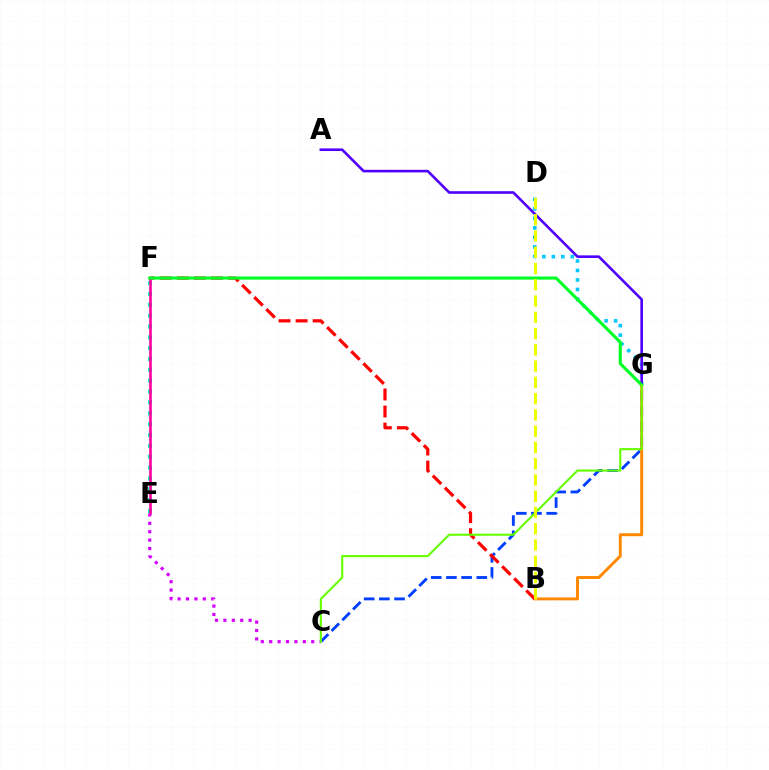{('E', 'F'): [{'color': '#00ffaf', 'line_style': 'dotted', 'thickness': 2.95}, {'color': '#ff00a0', 'line_style': 'solid', 'thickness': 1.87}], ('C', 'E'): [{'color': '#d600ff', 'line_style': 'dotted', 'thickness': 2.28}], ('C', 'G'): [{'color': '#003fff', 'line_style': 'dashed', 'thickness': 2.06}, {'color': '#66ff00', 'line_style': 'solid', 'thickness': 1.53}], ('B', 'G'): [{'color': '#ff8800', 'line_style': 'solid', 'thickness': 2.1}], ('D', 'G'): [{'color': '#00c7ff', 'line_style': 'dotted', 'thickness': 2.58}], ('B', 'F'): [{'color': '#ff0000', 'line_style': 'dashed', 'thickness': 2.32}], ('A', 'G'): [{'color': '#4f00ff', 'line_style': 'solid', 'thickness': 1.88}], ('F', 'G'): [{'color': '#00ff27', 'line_style': 'solid', 'thickness': 2.24}], ('B', 'D'): [{'color': '#eeff00', 'line_style': 'dashed', 'thickness': 2.21}]}